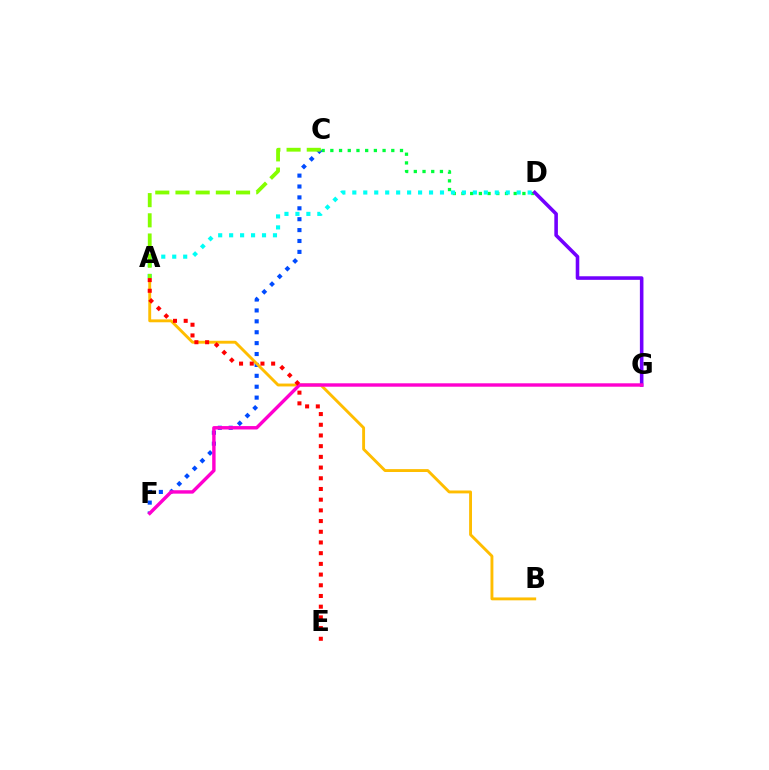{('C', 'D'): [{'color': '#00ff39', 'line_style': 'dotted', 'thickness': 2.37}], ('C', 'F'): [{'color': '#004bff', 'line_style': 'dotted', 'thickness': 2.96}], ('D', 'G'): [{'color': '#7200ff', 'line_style': 'solid', 'thickness': 2.57}], ('A', 'B'): [{'color': '#ffbd00', 'line_style': 'solid', 'thickness': 2.08}], ('A', 'D'): [{'color': '#00fff6', 'line_style': 'dotted', 'thickness': 2.98}], ('F', 'G'): [{'color': '#ff00cf', 'line_style': 'solid', 'thickness': 2.45}], ('A', 'E'): [{'color': '#ff0000', 'line_style': 'dotted', 'thickness': 2.91}], ('A', 'C'): [{'color': '#84ff00', 'line_style': 'dashed', 'thickness': 2.74}]}